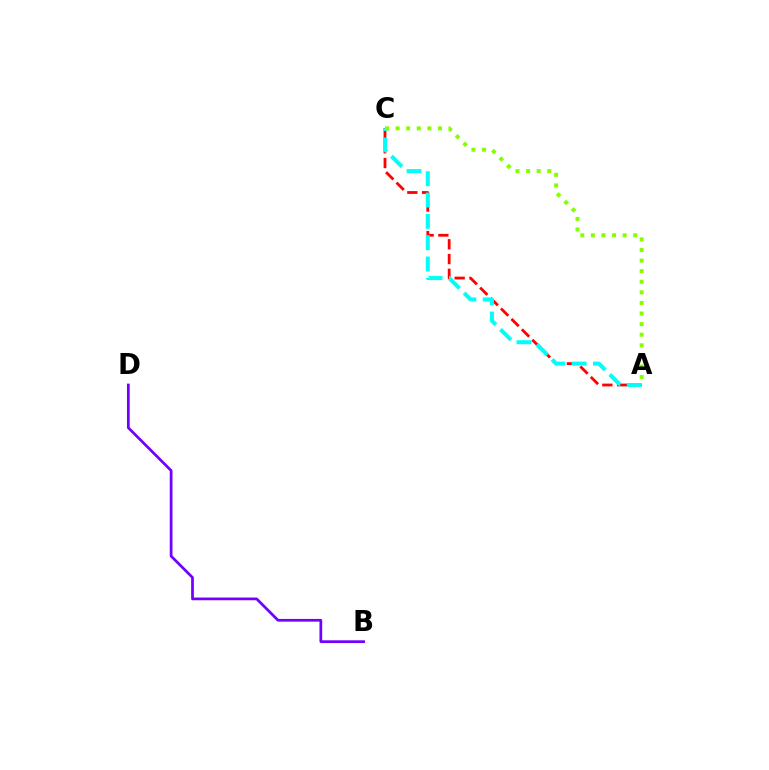{('A', 'C'): [{'color': '#ff0000', 'line_style': 'dashed', 'thickness': 2.01}, {'color': '#00fff6', 'line_style': 'dashed', 'thickness': 2.9}, {'color': '#84ff00', 'line_style': 'dotted', 'thickness': 2.88}], ('B', 'D'): [{'color': '#7200ff', 'line_style': 'solid', 'thickness': 1.96}]}